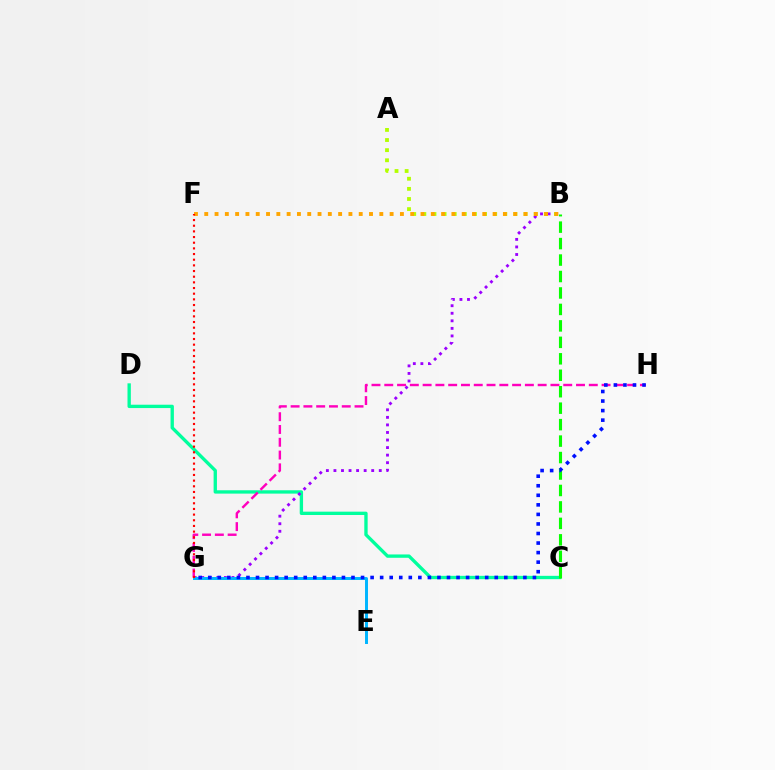{('C', 'D'): [{'color': '#00ff9d', 'line_style': 'solid', 'thickness': 2.4}], ('A', 'B'): [{'color': '#b3ff00', 'line_style': 'dotted', 'thickness': 2.75}], ('B', 'G'): [{'color': '#9b00ff', 'line_style': 'dotted', 'thickness': 2.05}], ('G', 'H'): [{'color': '#ff00bd', 'line_style': 'dashed', 'thickness': 1.74}, {'color': '#0010ff', 'line_style': 'dotted', 'thickness': 2.59}], ('E', 'G'): [{'color': '#00b5ff', 'line_style': 'solid', 'thickness': 2.14}], ('B', 'F'): [{'color': '#ffa500', 'line_style': 'dotted', 'thickness': 2.8}], ('F', 'G'): [{'color': '#ff0000', 'line_style': 'dotted', 'thickness': 1.54}], ('B', 'C'): [{'color': '#08ff00', 'line_style': 'dashed', 'thickness': 2.24}]}